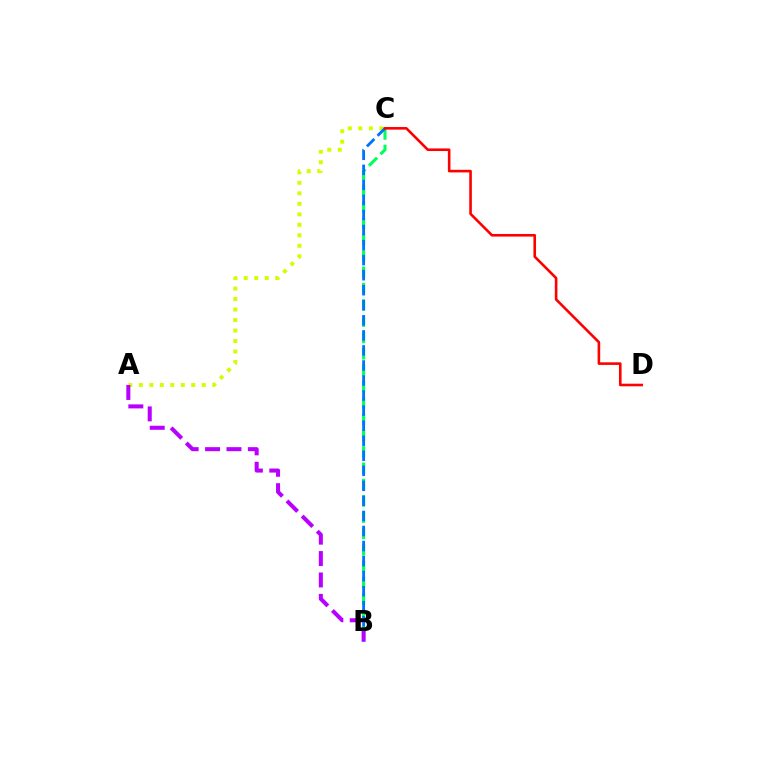{('A', 'C'): [{'color': '#d1ff00', 'line_style': 'dotted', 'thickness': 2.85}], ('B', 'C'): [{'color': '#00ff5c', 'line_style': 'dashed', 'thickness': 2.22}, {'color': '#0074ff', 'line_style': 'dashed', 'thickness': 2.04}], ('A', 'B'): [{'color': '#b900ff', 'line_style': 'dashed', 'thickness': 2.91}], ('C', 'D'): [{'color': '#ff0000', 'line_style': 'solid', 'thickness': 1.87}]}